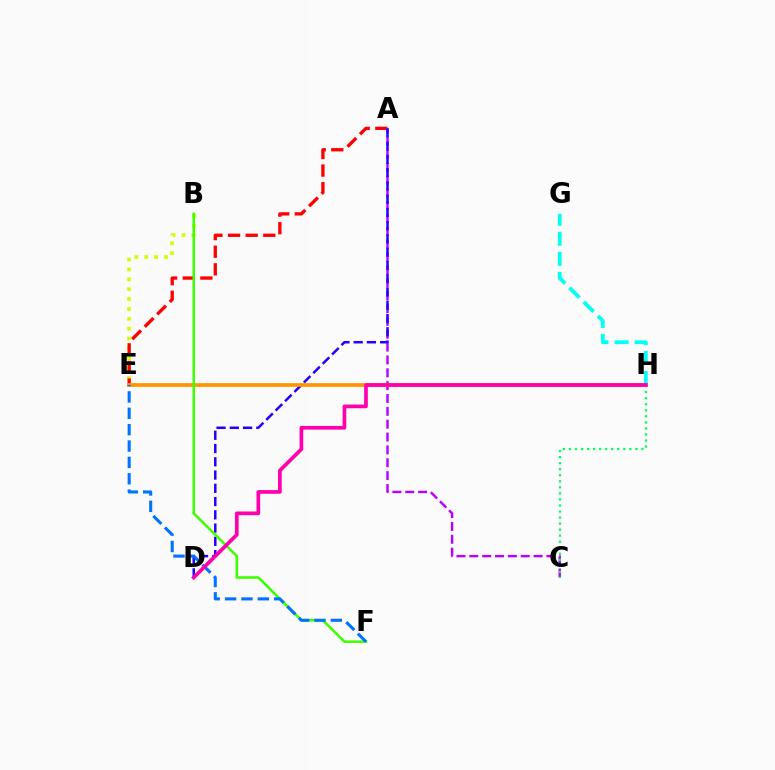{('B', 'E'): [{'color': '#d1ff00', 'line_style': 'dotted', 'thickness': 2.68}], ('A', 'E'): [{'color': '#ff0000', 'line_style': 'dashed', 'thickness': 2.39}], ('A', 'C'): [{'color': '#b900ff', 'line_style': 'dashed', 'thickness': 1.75}], ('A', 'D'): [{'color': '#2500ff', 'line_style': 'dashed', 'thickness': 1.8}], ('C', 'H'): [{'color': '#00ff5c', 'line_style': 'dotted', 'thickness': 1.64}], ('E', 'H'): [{'color': '#ff9400', 'line_style': 'solid', 'thickness': 2.67}], ('G', 'H'): [{'color': '#00fff6', 'line_style': 'dashed', 'thickness': 2.72}], ('B', 'F'): [{'color': '#3dff00', 'line_style': 'solid', 'thickness': 1.82}], ('E', 'F'): [{'color': '#0074ff', 'line_style': 'dashed', 'thickness': 2.22}], ('D', 'H'): [{'color': '#ff00ac', 'line_style': 'solid', 'thickness': 2.66}]}